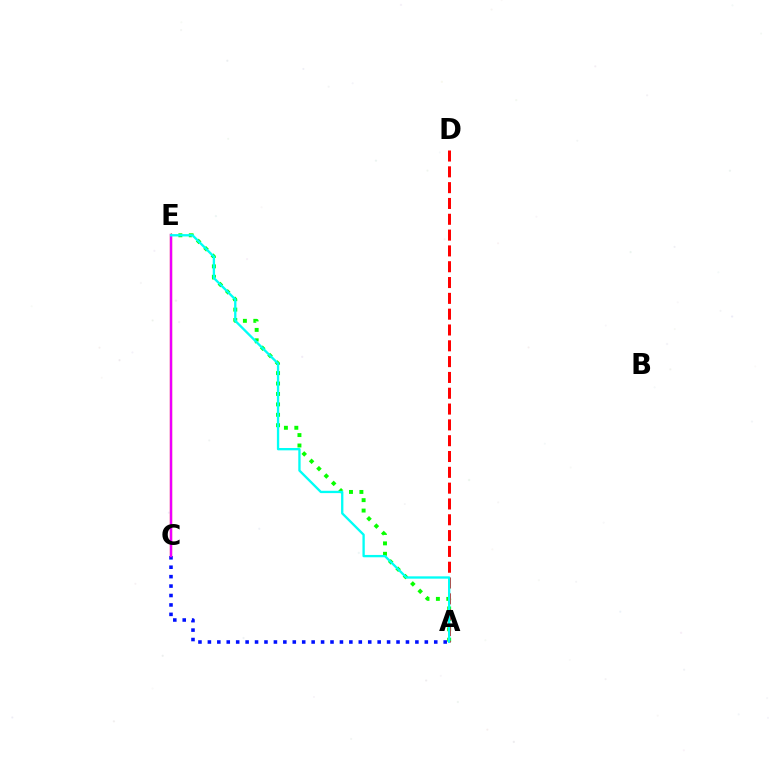{('A', 'E'): [{'color': '#08ff00', 'line_style': 'dotted', 'thickness': 2.83}, {'color': '#00fff6', 'line_style': 'solid', 'thickness': 1.68}], ('C', 'E'): [{'color': '#fcf500', 'line_style': 'solid', 'thickness': 1.65}, {'color': '#ee00ff', 'line_style': 'solid', 'thickness': 1.78}], ('A', 'C'): [{'color': '#0010ff', 'line_style': 'dotted', 'thickness': 2.56}], ('A', 'D'): [{'color': '#ff0000', 'line_style': 'dashed', 'thickness': 2.15}]}